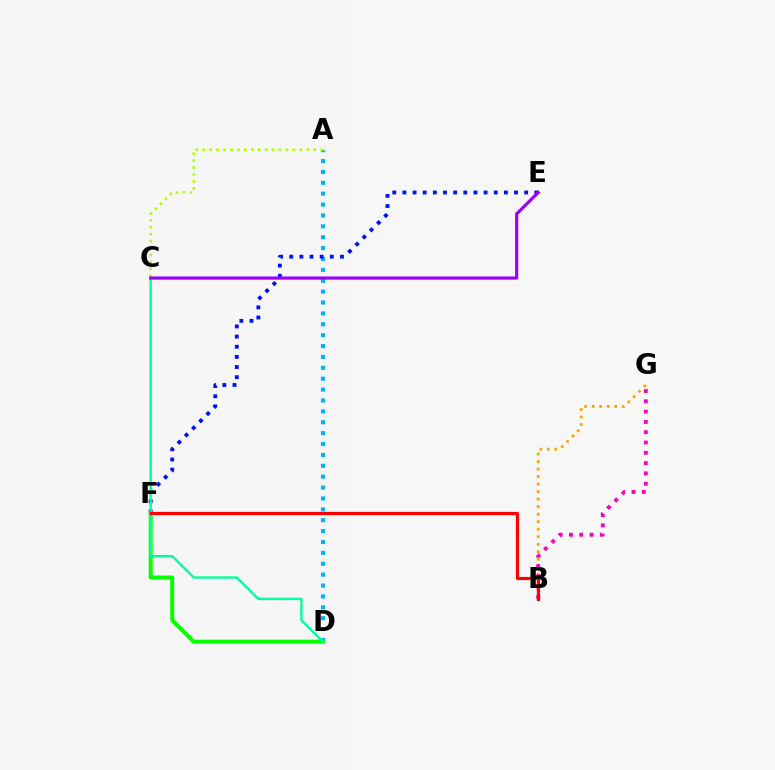{('B', 'G'): [{'color': '#ffa500', 'line_style': 'dotted', 'thickness': 2.04}, {'color': '#ff00bd', 'line_style': 'dotted', 'thickness': 2.8}], ('A', 'D'): [{'color': '#00b5ff', 'line_style': 'dotted', 'thickness': 2.96}], ('E', 'F'): [{'color': '#0010ff', 'line_style': 'dotted', 'thickness': 2.76}], ('A', 'C'): [{'color': '#b3ff00', 'line_style': 'dotted', 'thickness': 1.88}], ('D', 'F'): [{'color': '#08ff00', 'line_style': 'solid', 'thickness': 2.89}], ('C', 'D'): [{'color': '#00ff9d', 'line_style': 'solid', 'thickness': 1.71}], ('B', 'F'): [{'color': '#ff0000', 'line_style': 'solid', 'thickness': 2.3}], ('C', 'E'): [{'color': '#9b00ff', 'line_style': 'solid', 'thickness': 2.29}]}